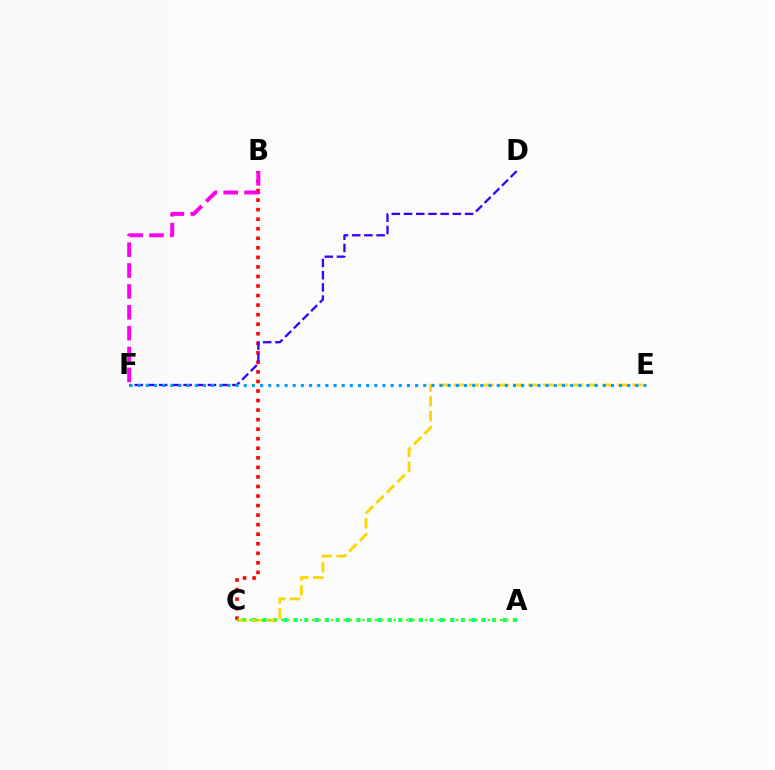{('B', 'C'): [{'color': '#ff0000', 'line_style': 'dotted', 'thickness': 2.59}], ('A', 'C'): [{'color': '#00ff86', 'line_style': 'dotted', 'thickness': 2.84}, {'color': '#4fff00', 'line_style': 'dotted', 'thickness': 1.7}], ('C', 'E'): [{'color': '#ffd500', 'line_style': 'dashed', 'thickness': 2.02}], ('D', 'F'): [{'color': '#3700ff', 'line_style': 'dashed', 'thickness': 1.66}], ('E', 'F'): [{'color': '#009eff', 'line_style': 'dotted', 'thickness': 2.22}], ('B', 'F'): [{'color': '#ff00ed', 'line_style': 'dashed', 'thickness': 2.84}]}